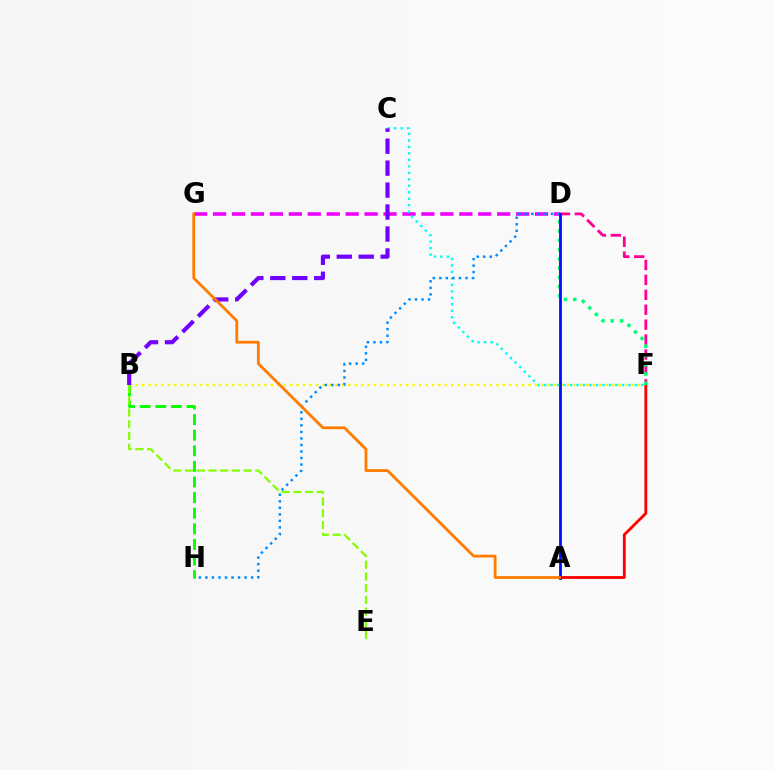{('D', 'G'): [{'color': '#ee00ff', 'line_style': 'dashed', 'thickness': 2.57}], ('C', 'F'): [{'color': '#00fff6', 'line_style': 'dotted', 'thickness': 1.76}], ('D', 'F'): [{'color': '#ff0094', 'line_style': 'dashed', 'thickness': 2.03}, {'color': '#00ff74', 'line_style': 'dotted', 'thickness': 2.52}], ('B', 'F'): [{'color': '#fcf500', 'line_style': 'dotted', 'thickness': 1.75}], ('D', 'H'): [{'color': '#008cff', 'line_style': 'dotted', 'thickness': 1.77}], ('B', 'C'): [{'color': '#7200ff', 'line_style': 'dashed', 'thickness': 2.98}], ('A', 'F'): [{'color': '#ff0000', 'line_style': 'solid', 'thickness': 2.05}], ('A', 'D'): [{'color': '#0010ff', 'line_style': 'solid', 'thickness': 2.02}], ('B', 'H'): [{'color': '#08ff00', 'line_style': 'dashed', 'thickness': 2.12}], ('A', 'G'): [{'color': '#ff7c00', 'line_style': 'solid', 'thickness': 2.02}], ('B', 'E'): [{'color': '#84ff00', 'line_style': 'dashed', 'thickness': 1.59}]}